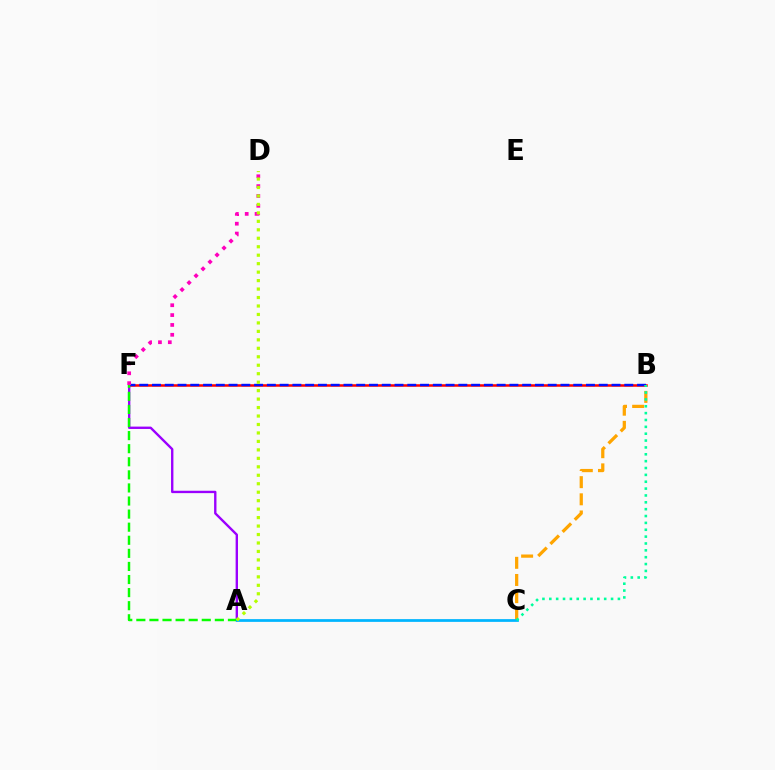{('B', 'F'): [{'color': '#ff0000', 'line_style': 'solid', 'thickness': 1.81}, {'color': '#0010ff', 'line_style': 'dashed', 'thickness': 1.73}], ('A', 'F'): [{'color': '#9b00ff', 'line_style': 'solid', 'thickness': 1.71}, {'color': '#08ff00', 'line_style': 'dashed', 'thickness': 1.78}], ('B', 'C'): [{'color': '#ffa500', 'line_style': 'dashed', 'thickness': 2.33}, {'color': '#00ff9d', 'line_style': 'dotted', 'thickness': 1.86}], ('D', 'F'): [{'color': '#ff00bd', 'line_style': 'dotted', 'thickness': 2.68}], ('A', 'C'): [{'color': '#00b5ff', 'line_style': 'solid', 'thickness': 1.98}], ('A', 'D'): [{'color': '#b3ff00', 'line_style': 'dotted', 'thickness': 2.3}]}